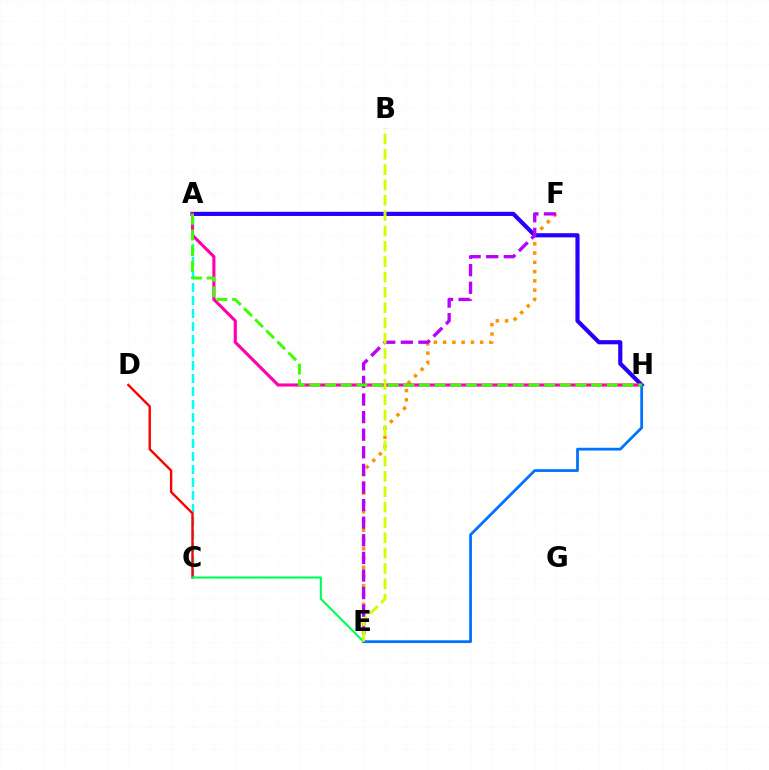{('A', 'C'): [{'color': '#00fff6', 'line_style': 'dashed', 'thickness': 1.77}], ('E', 'F'): [{'color': '#ff9400', 'line_style': 'dotted', 'thickness': 2.52}, {'color': '#b900ff', 'line_style': 'dashed', 'thickness': 2.39}], ('A', 'H'): [{'color': '#2500ff', 'line_style': 'solid', 'thickness': 3.0}, {'color': '#ff00ac', 'line_style': 'solid', 'thickness': 2.25}, {'color': '#3dff00', 'line_style': 'dashed', 'thickness': 2.13}], ('C', 'D'): [{'color': '#ff0000', 'line_style': 'solid', 'thickness': 1.71}], ('C', 'E'): [{'color': '#00ff5c', 'line_style': 'solid', 'thickness': 1.53}], ('E', 'H'): [{'color': '#0074ff', 'line_style': 'solid', 'thickness': 2.01}], ('B', 'E'): [{'color': '#d1ff00', 'line_style': 'dashed', 'thickness': 2.08}]}